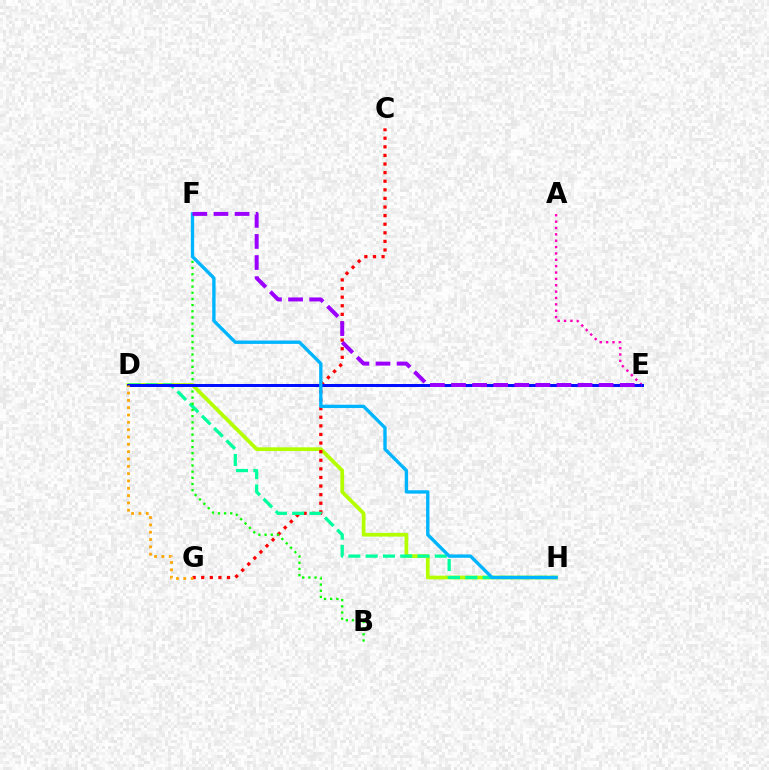{('D', 'H'): [{'color': '#b3ff00', 'line_style': 'solid', 'thickness': 2.69}, {'color': '#00ff9d', 'line_style': 'dashed', 'thickness': 2.35}], ('C', 'G'): [{'color': '#ff0000', 'line_style': 'dotted', 'thickness': 2.34}], ('A', 'E'): [{'color': '#ff00bd', 'line_style': 'dotted', 'thickness': 1.73}], ('B', 'F'): [{'color': '#08ff00', 'line_style': 'dotted', 'thickness': 1.68}], ('D', 'E'): [{'color': '#0010ff', 'line_style': 'solid', 'thickness': 2.15}], ('F', 'H'): [{'color': '#00b5ff', 'line_style': 'solid', 'thickness': 2.41}], ('D', 'G'): [{'color': '#ffa500', 'line_style': 'dotted', 'thickness': 1.99}], ('E', 'F'): [{'color': '#9b00ff', 'line_style': 'dashed', 'thickness': 2.87}]}